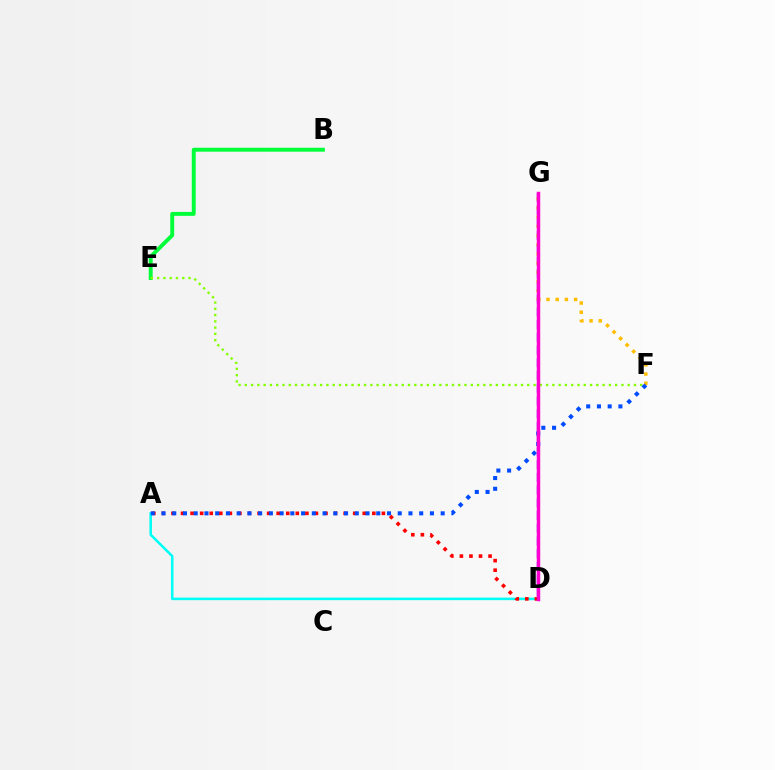{('D', 'G'): [{'color': '#7200ff', 'line_style': 'dashed', 'thickness': 1.73}, {'color': '#ff00cf', 'line_style': 'solid', 'thickness': 2.49}], ('B', 'E'): [{'color': '#00ff39', 'line_style': 'solid', 'thickness': 2.82}], ('A', 'D'): [{'color': '#00fff6', 'line_style': 'solid', 'thickness': 1.83}, {'color': '#ff0000', 'line_style': 'dotted', 'thickness': 2.6}], ('E', 'F'): [{'color': '#84ff00', 'line_style': 'dotted', 'thickness': 1.71}], ('F', 'G'): [{'color': '#ffbd00', 'line_style': 'dotted', 'thickness': 2.5}], ('A', 'F'): [{'color': '#004bff', 'line_style': 'dotted', 'thickness': 2.92}]}